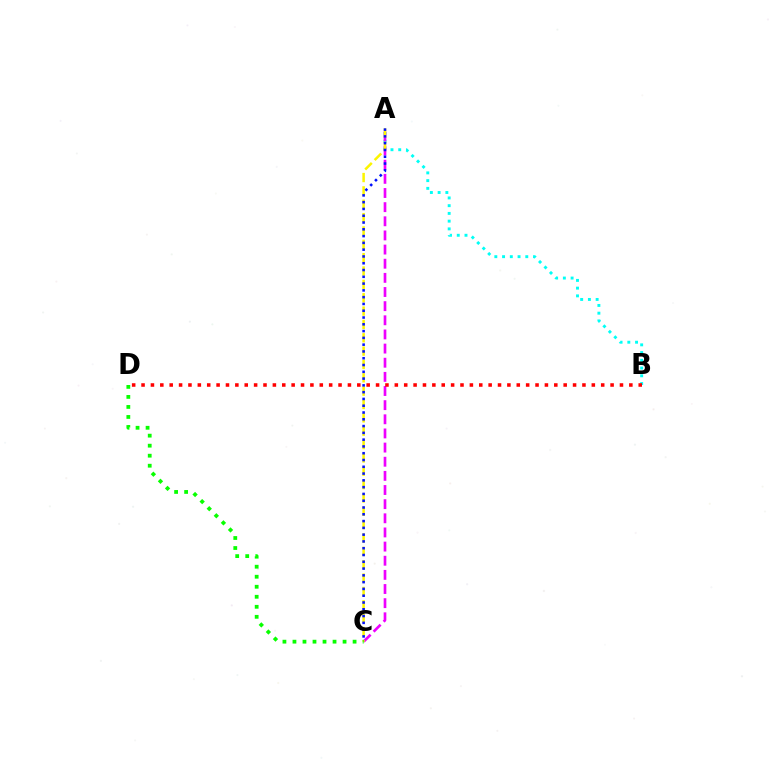{('A', 'B'): [{'color': '#00fff6', 'line_style': 'dotted', 'thickness': 2.1}], ('A', 'C'): [{'color': '#ee00ff', 'line_style': 'dashed', 'thickness': 1.92}, {'color': '#fcf500', 'line_style': 'dashed', 'thickness': 1.81}, {'color': '#0010ff', 'line_style': 'dotted', 'thickness': 1.84}], ('B', 'D'): [{'color': '#ff0000', 'line_style': 'dotted', 'thickness': 2.55}], ('C', 'D'): [{'color': '#08ff00', 'line_style': 'dotted', 'thickness': 2.72}]}